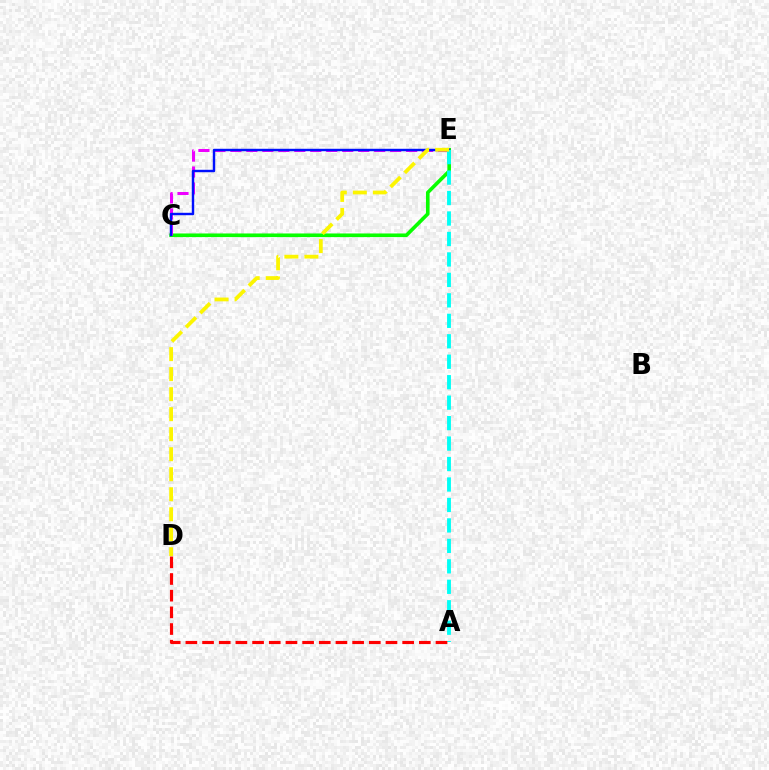{('C', 'E'): [{'color': '#08ff00', 'line_style': 'solid', 'thickness': 2.61}, {'color': '#ee00ff', 'line_style': 'dashed', 'thickness': 2.17}, {'color': '#0010ff', 'line_style': 'solid', 'thickness': 1.75}], ('A', 'E'): [{'color': '#00fff6', 'line_style': 'dashed', 'thickness': 2.78}], ('A', 'D'): [{'color': '#ff0000', 'line_style': 'dashed', 'thickness': 2.27}], ('D', 'E'): [{'color': '#fcf500', 'line_style': 'dashed', 'thickness': 2.72}]}